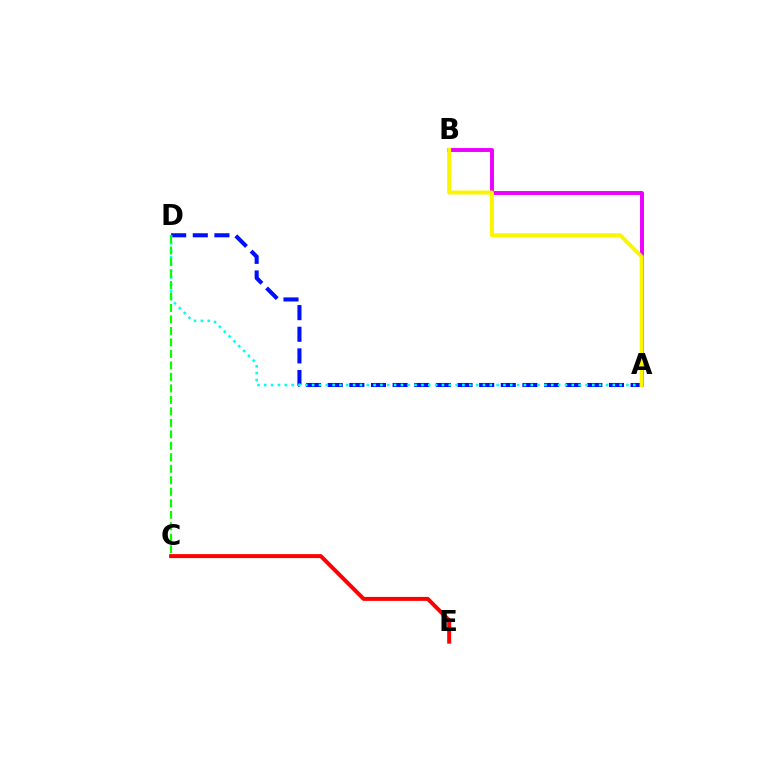{('A', 'D'): [{'color': '#0010ff', 'line_style': 'dashed', 'thickness': 2.94}, {'color': '#00fff6', 'line_style': 'dotted', 'thickness': 1.86}], ('A', 'B'): [{'color': '#ee00ff', 'line_style': 'solid', 'thickness': 2.83}, {'color': '#fcf500', 'line_style': 'solid', 'thickness': 2.85}], ('C', 'E'): [{'color': '#ff0000', 'line_style': 'solid', 'thickness': 2.86}], ('C', 'D'): [{'color': '#08ff00', 'line_style': 'dashed', 'thickness': 1.56}]}